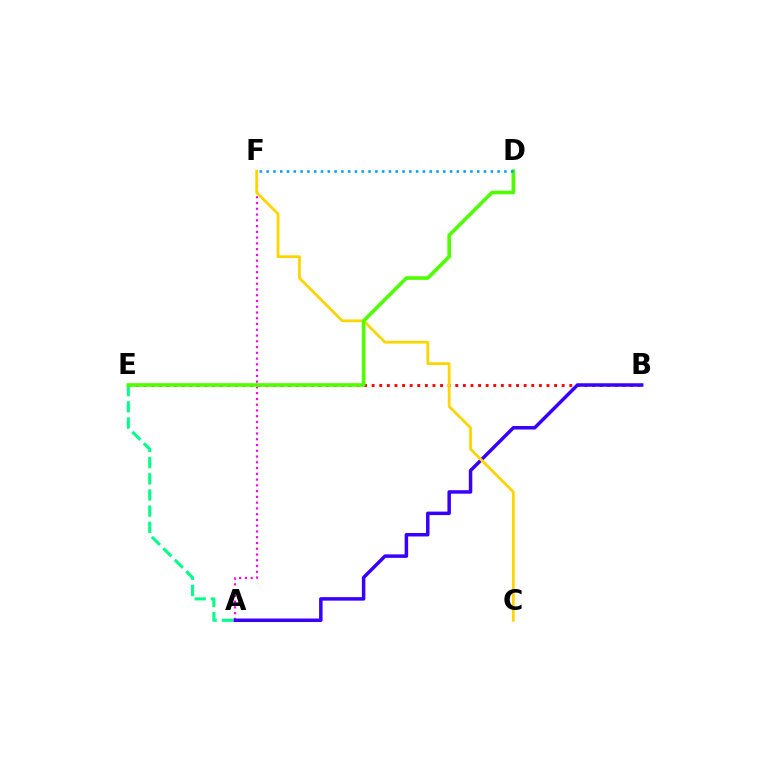{('A', 'F'): [{'color': '#ff00ed', 'line_style': 'dotted', 'thickness': 1.57}], ('B', 'E'): [{'color': '#ff0000', 'line_style': 'dotted', 'thickness': 2.07}], ('A', 'B'): [{'color': '#3700ff', 'line_style': 'solid', 'thickness': 2.51}], ('C', 'F'): [{'color': '#ffd500', 'line_style': 'solid', 'thickness': 2.01}], ('A', 'E'): [{'color': '#00ff86', 'line_style': 'dashed', 'thickness': 2.2}], ('D', 'E'): [{'color': '#4fff00', 'line_style': 'solid', 'thickness': 2.62}], ('D', 'F'): [{'color': '#009eff', 'line_style': 'dotted', 'thickness': 1.85}]}